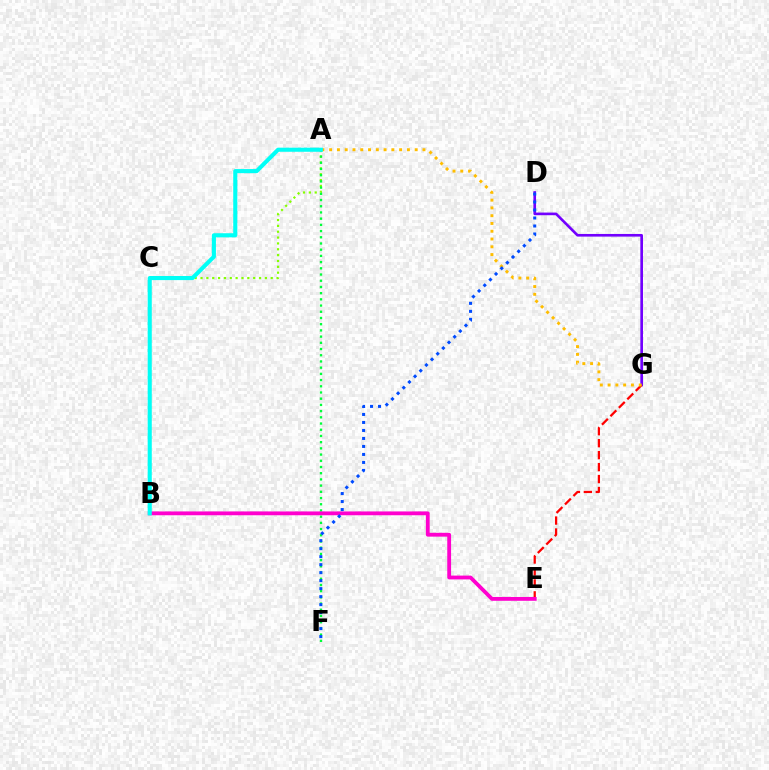{('A', 'C'): [{'color': '#84ff00', 'line_style': 'dotted', 'thickness': 1.59}], ('D', 'G'): [{'color': '#7200ff', 'line_style': 'solid', 'thickness': 1.91}], ('A', 'F'): [{'color': '#00ff39', 'line_style': 'dotted', 'thickness': 1.69}], ('E', 'G'): [{'color': '#ff0000', 'line_style': 'dashed', 'thickness': 1.62}], ('B', 'E'): [{'color': '#ff00cf', 'line_style': 'solid', 'thickness': 2.75}], ('A', 'G'): [{'color': '#ffbd00', 'line_style': 'dotted', 'thickness': 2.11}], ('A', 'B'): [{'color': '#00fff6', 'line_style': 'solid', 'thickness': 2.95}], ('D', 'F'): [{'color': '#004bff', 'line_style': 'dotted', 'thickness': 2.17}]}